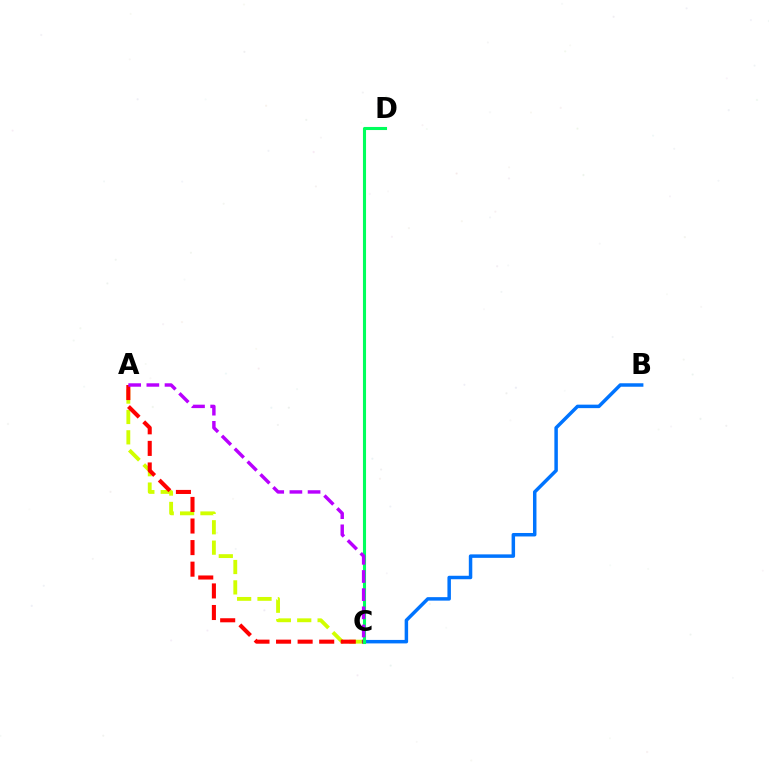{('A', 'C'): [{'color': '#d1ff00', 'line_style': 'dashed', 'thickness': 2.77}, {'color': '#ff0000', 'line_style': 'dashed', 'thickness': 2.93}, {'color': '#b900ff', 'line_style': 'dashed', 'thickness': 2.47}], ('B', 'C'): [{'color': '#0074ff', 'line_style': 'solid', 'thickness': 2.5}], ('C', 'D'): [{'color': '#00ff5c', 'line_style': 'solid', 'thickness': 2.22}]}